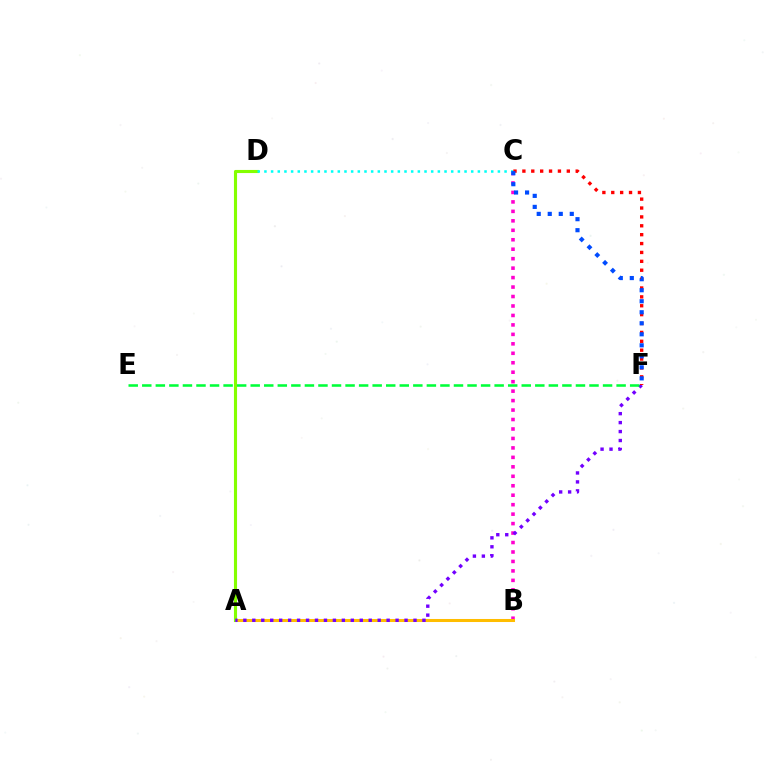{('B', 'C'): [{'color': '#ff00cf', 'line_style': 'dotted', 'thickness': 2.57}], ('A', 'B'): [{'color': '#ffbd00', 'line_style': 'solid', 'thickness': 2.18}], ('A', 'D'): [{'color': '#84ff00', 'line_style': 'solid', 'thickness': 2.24}], ('C', 'D'): [{'color': '#00fff6', 'line_style': 'dotted', 'thickness': 1.81}], ('A', 'F'): [{'color': '#7200ff', 'line_style': 'dotted', 'thickness': 2.43}], ('C', 'F'): [{'color': '#ff0000', 'line_style': 'dotted', 'thickness': 2.41}, {'color': '#004bff', 'line_style': 'dotted', 'thickness': 2.99}], ('E', 'F'): [{'color': '#00ff39', 'line_style': 'dashed', 'thickness': 1.84}]}